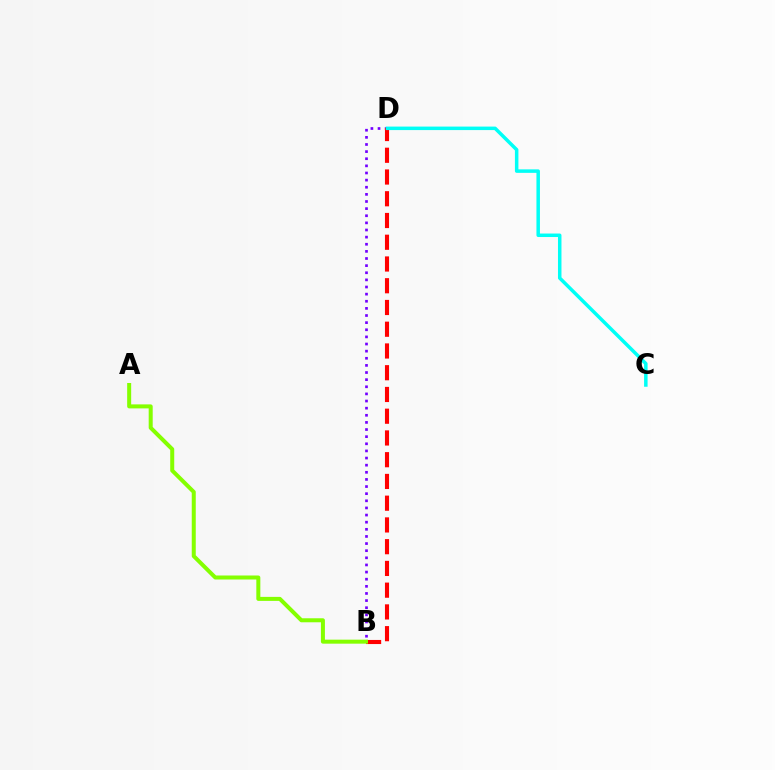{('B', 'D'): [{'color': '#7200ff', 'line_style': 'dotted', 'thickness': 1.94}, {'color': '#ff0000', 'line_style': 'dashed', 'thickness': 2.95}], ('C', 'D'): [{'color': '#00fff6', 'line_style': 'solid', 'thickness': 2.52}], ('A', 'B'): [{'color': '#84ff00', 'line_style': 'solid', 'thickness': 2.88}]}